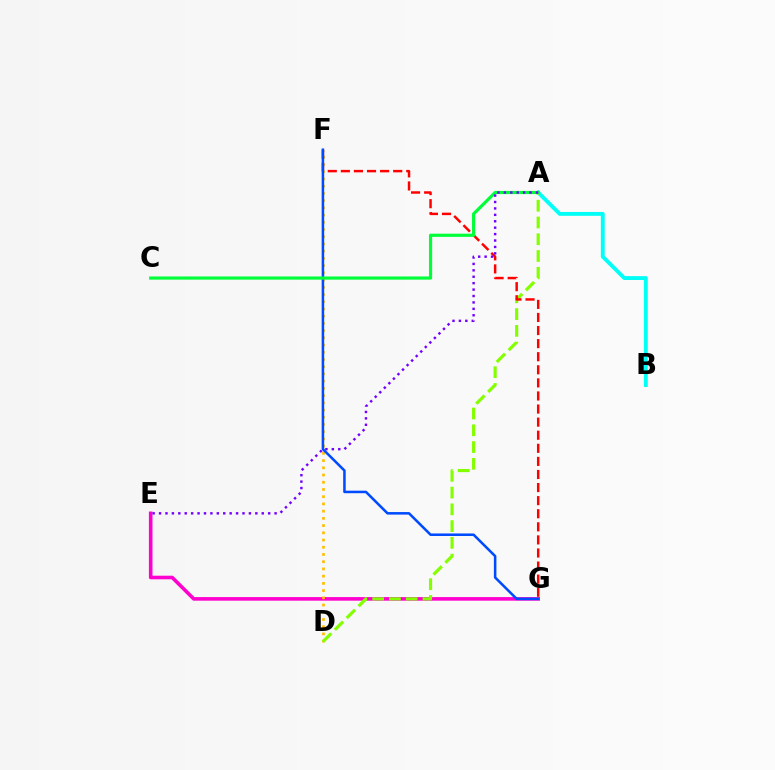{('A', 'B'): [{'color': '#00fff6', 'line_style': 'solid', 'thickness': 2.78}], ('E', 'G'): [{'color': '#ff00cf', 'line_style': 'solid', 'thickness': 2.59}], ('D', 'F'): [{'color': '#ffbd00', 'line_style': 'dotted', 'thickness': 1.96}], ('A', 'D'): [{'color': '#84ff00', 'line_style': 'dashed', 'thickness': 2.28}], ('F', 'G'): [{'color': '#ff0000', 'line_style': 'dashed', 'thickness': 1.78}, {'color': '#004bff', 'line_style': 'solid', 'thickness': 1.83}], ('A', 'C'): [{'color': '#00ff39', 'line_style': 'solid', 'thickness': 2.28}], ('A', 'E'): [{'color': '#7200ff', 'line_style': 'dotted', 'thickness': 1.74}]}